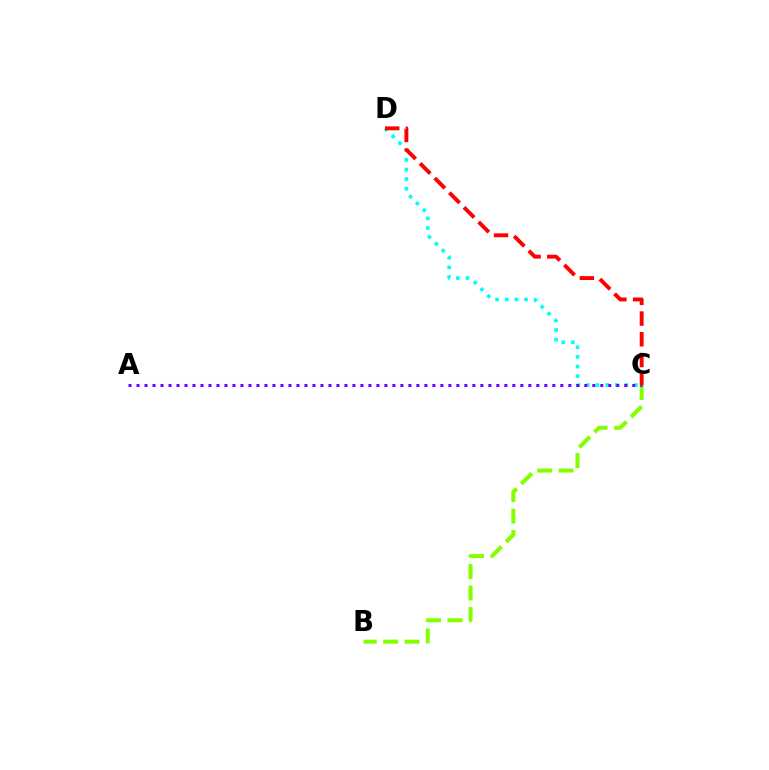{('C', 'D'): [{'color': '#00fff6', 'line_style': 'dotted', 'thickness': 2.62}, {'color': '#ff0000', 'line_style': 'dashed', 'thickness': 2.81}], ('B', 'C'): [{'color': '#84ff00', 'line_style': 'dashed', 'thickness': 2.91}], ('A', 'C'): [{'color': '#7200ff', 'line_style': 'dotted', 'thickness': 2.17}]}